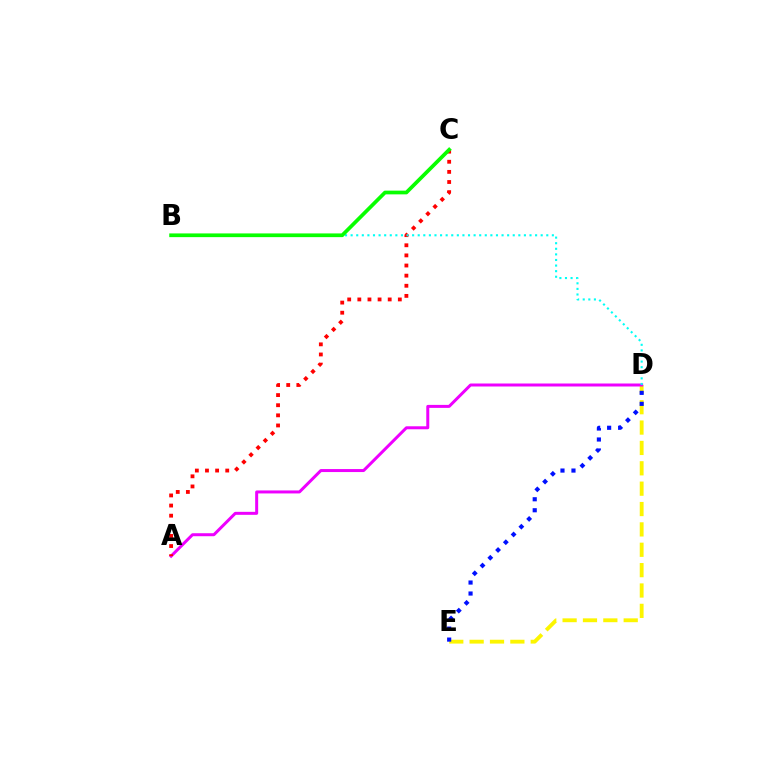{('D', 'E'): [{'color': '#fcf500', 'line_style': 'dashed', 'thickness': 2.77}, {'color': '#0010ff', 'line_style': 'dotted', 'thickness': 2.98}], ('A', 'D'): [{'color': '#ee00ff', 'line_style': 'solid', 'thickness': 2.16}], ('A', 'C'): [{'color': '#ff0000', 'line_style': 'dotted', 'thickness': 2.75}], ('B', 'D'): [{'color': '#00fff6', 'line_style': 'dotted', 'thickness': 1.52}], ('B', 'C'): [{'color': '#08ff00', 'line_style': 'solid', 'thickness': 2.68}]}